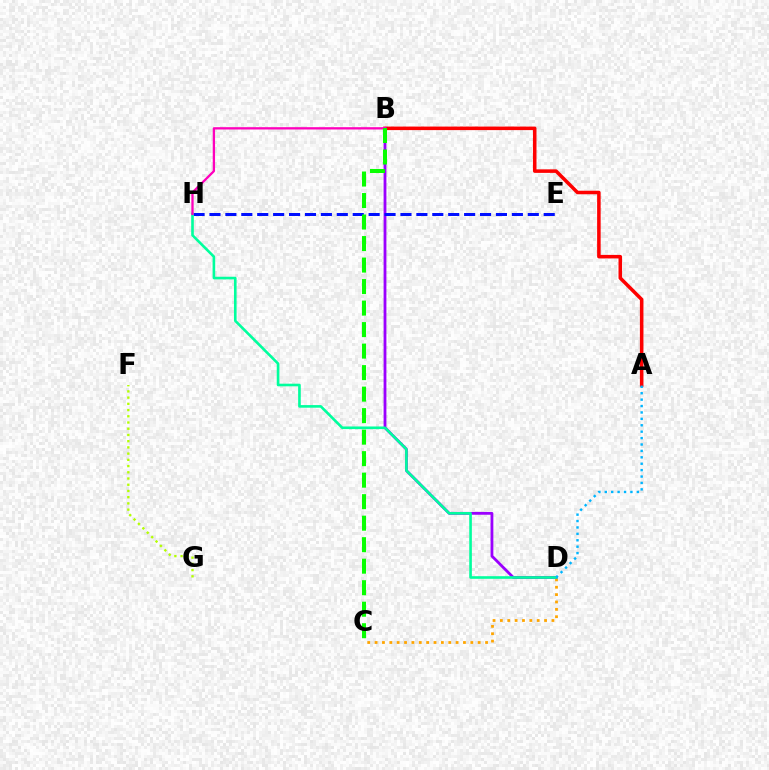{('C', 'D'): [{'color': '#ffa500', 'line_style': 'dotted', 'thickness': 2.0}], ('A', 'B'): [{'color': '#ff0000', 'line_style': 'solid', 'thickness': 2.54}], ('B', 'D'): [{'color': '#9b00ff', 'line_style': 'solid', 'thickness': 2.02}], ('E', 'H'): [{'color': '#0010ff', 'line_style': 'dashed', 'thickness': 2.16}], ('D', 'H'): [{'color': '#00ff9d', 'line_style': 'solid', 'thickness': 1.88}], ('A', 'D'): [{'color': '#00b5ff', 'line_style': 'dotted', 'thickness': 1.74}], ('F', 'G'): [{'color': '#b3ff00', 'line_style': 'dotted', 'thickness': 1.69}], ('B', 'H'): [{'color': '#ff00bd', 'line_style': 'solid', 'thickness': 1.65}], ('B', 'C'): [{'color': '#08ff00', 'line_style': 'dashed', 'thickness': 2.92}]}